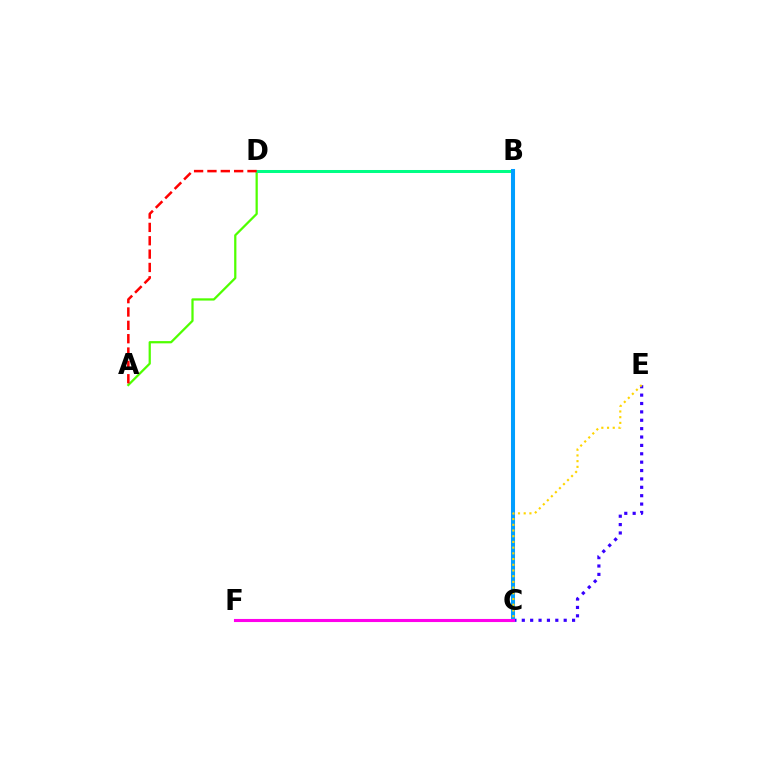{('C', 'E'): [{'color': '#3700ff', 'line_style': 'dotted', 'thickness': 2.28}, {'color': '#ffd500', 'line_style': 'dotted', 'thickness': 1.55}], ('A', 'D'): [{'color': '#4fff00', 'line_style': 'solid', 'thickness': 1.62}, {'color': '#ff0000', 'line_style': 'dashed', 'thickness': 1.81}], ('B', 'D'): [{'color': '#00ff86', 'line_style': 'solid', 'thickness': 2.17}], ('B', 'C'): [{'color': '#009eff', 'line_style': 'solid', 'thickness': 2.92}], ('C', 'F'): [{'color': '#ff00ed', 'line_style': 'solid', 'thickness': 2.23}]}